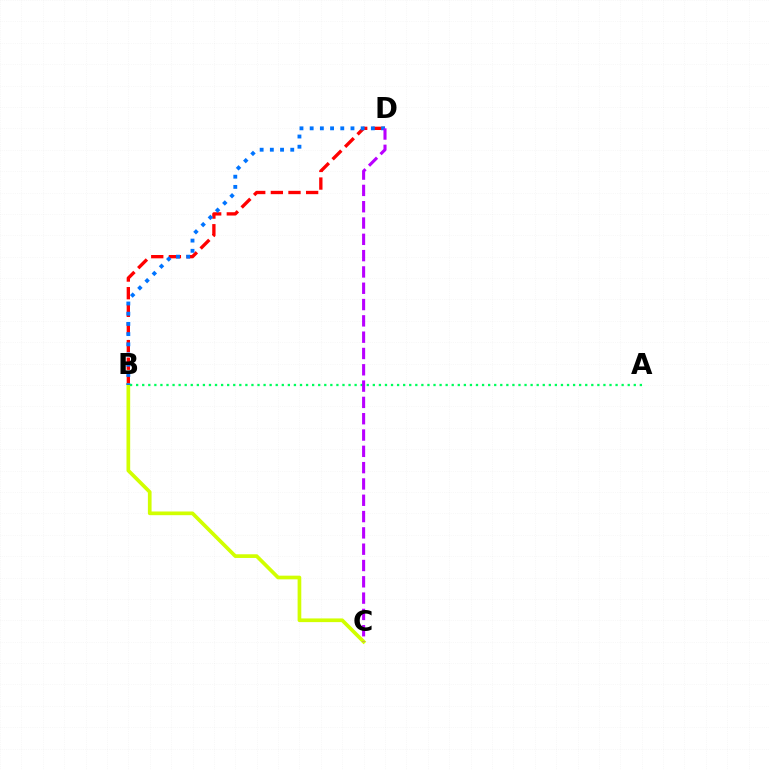{('B', 'D'): [{'color': '#ff0000', 'line_style': 'dashed', 'thickness': 2.4}, {'color': '#0074ff', 'line_style': 'dotted', 'thickness': 2.77}], ('B', 'C'): [{'color': '#d1ff00', 'line_style': 'solid', 'thickness': 2.66}], ('A', 'B'): [{'color': '#00ff5c', 'line_style': 'dotted', 'thickness': 1.65}], ('C', 'D'): [{'color': '#b900ff', 'line_style': 'dashed', 'thickness': 2.22}]}